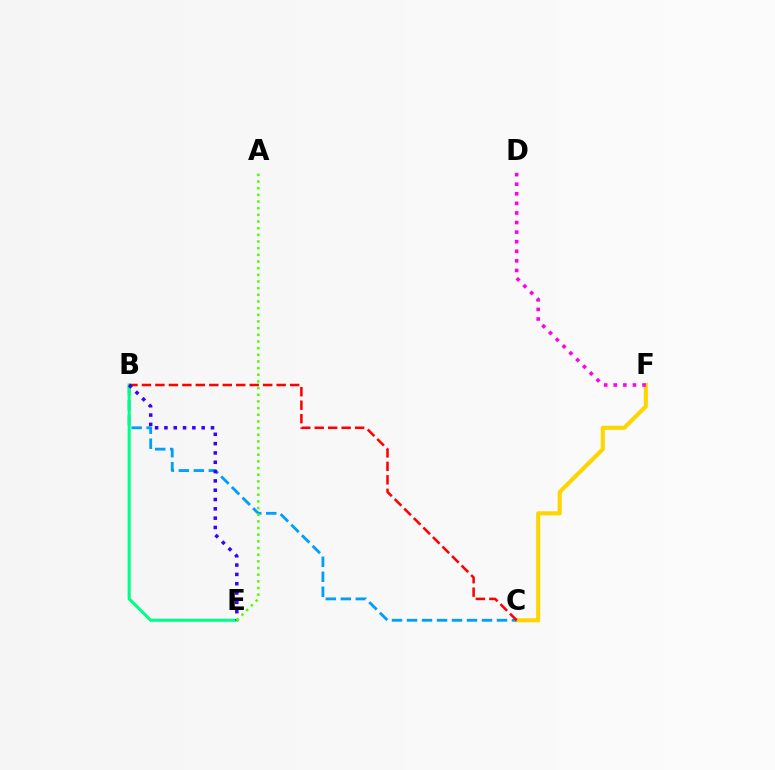{('C', 'F'): [{'color': '#ffd500', 'line_style': 'solid', 'thickness': 2.95}], ('B', 'C'): [{'color': '#009eff', 'line_style': 'dashed', 'thickness': 2.04}, {'color': '#ff0000', 'line_style': 'dashed', 'thickness': 1.83}], ('D', 'F'): [{'color': '#ff00ed', 'line_style': 'dotted', 'thickness': 2.6}], ('B', 'E'): [{'color': '#00ff86', 'line_style': 'solid', 'thickness': 2.21}, {'color': '#3700ff', 'line_style': 'dotted', 'thickness': 2.53}], ('A', 'E'): [{'color': '#4fff00', 'line_style': 'dotted', 'thickness': 1.81}]}